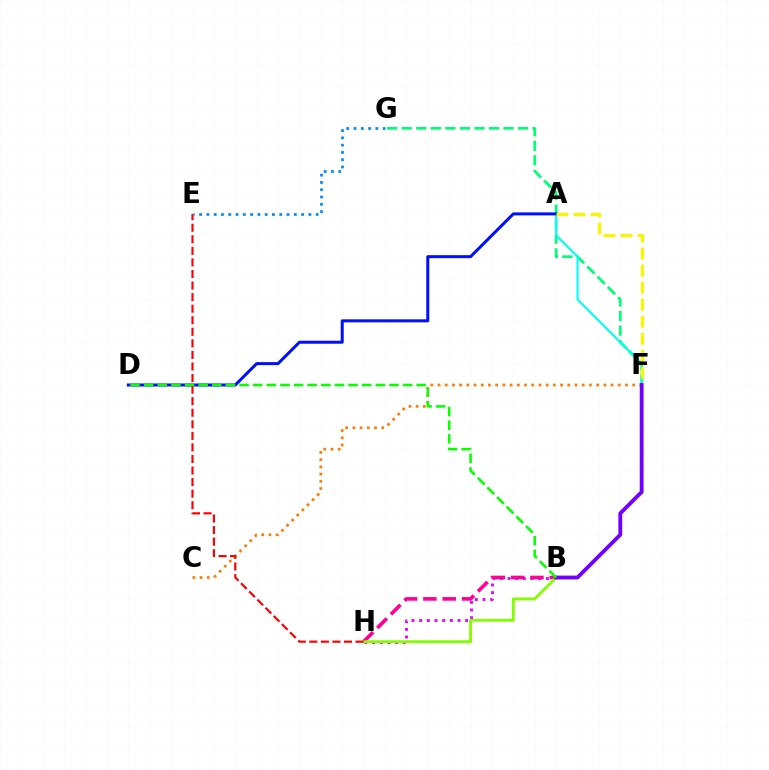{('B', 'H'): [{'color': '#ee00ff', 'line_style': 'dotted', 'thickness': 2.08}, {'color': '#ff0094', 'line_style': 'dashed', 'thickness': 2.62}, {'color': '#84ff00', 'line_style': 'solid', 'thickness': 2.06}], ('F', 'G'): [{'color': '#00ff74', 'line_style': 'dashed', 'thickness': 1.98}], ('C', 'F'): [{'color': '#ff7c00', 'line_style': 'dotted', 'thickness': 1.96}], ('A', 'F'): [{'color': '#00fff6', 'line_style': 'solid', 'thickness': 1.52}, {'color': '#fcf500', 'line_style': 'dashed', 'thickness': 2.31}], ('A', 'D'): [{'color': '#0010ff', 'line_style': 'solid', 'thickness': 2.17}], ('E', 'H'): [{'color': '#ff0000', 'line_style': 'dashed', 'thickness': 1.57}], ('B', 'F'): [{'color': '#7200ff', 'line_style': 'solid', 'thickness': 2.76}], ('E', 'G'): [{'color': '#008cff', 'line_style': 'dotted', 'thickness': 1.98}], ('B', 'D'): [{'color': '#08ff00', 'line_style': 'dashed', 'thickness': 1.85}]}